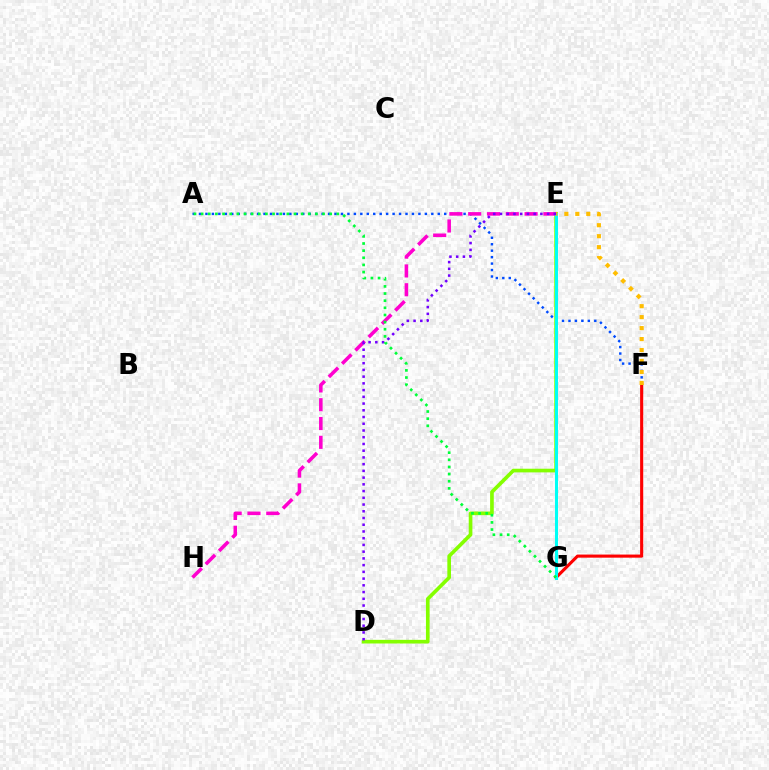{('A', 'F'): [{'color': '#004bff', 'line_style': 'dotted', 'thickness': 1.75}], ('D', 'E'): [{'color': '#84ff00', 'line_style': 'solid', 'thickness': 2.64}, {'color': '#7200ff', 'line_style': 'dotted', 'thickness': 1.83}], ('F', 'G'): [{'color': '#ff0000', 'line_style': 'solid', 'thickness': 2.24}], ('E', 'H'): [{'color': '#ff00cf', 'line_style': 'dashed', 'thickness': 2.55}], ('E', 'G'): [{'color': '#00fff6', 'line_style': 'solid', 'thickness': 2.19}], ('E', 'F'): [{'color': '#ffbd00', 'line_style': 'dotted', 'thickness': 2.98}], ('A', 'G'): [{'color': '#00ff39', 'line_style': 'dotted', 'thickness': 1.94}]}